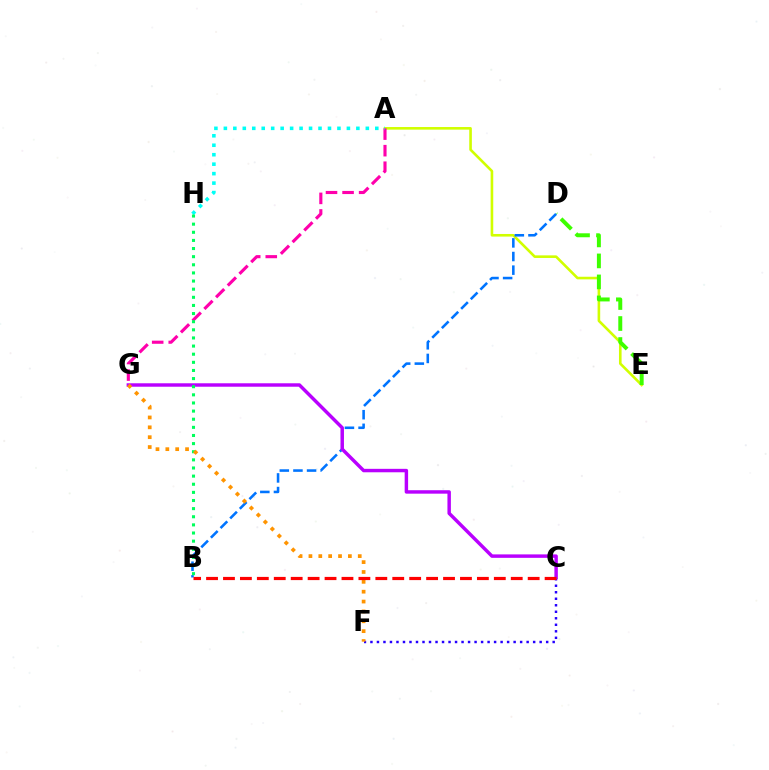{('A', 'E'): [{'color': '#d1ff00', 'line_style': 'solid', 'thickness': 1.88}], ('D', 'E'): [{'color': '#3dff00', 'line_style': 'dashed', 'thickness': 2.85}], ('C', 'F'): [{'color': '#2500ff', 'line_style': 'dotted', 'thickness': 1.77}], ('B', 'D'): [{'color': '#0074ff', 'line_style': 'dashed', 'thickness': 1.85}], ('A', 'G'): [{'color': '#ff00ac', 'line_style': 'dashed', 'thickness': 2.25}], ('C', 'G'): [{'color': '#b900ff', 'line_style': 'solid', 'thickness': 2.48}], ('A', 'H'): [{'color': '#00fff6', 'line_style': 'dotted', 'thickness': 2.57}], ('B', 'H'): [{'color': '#00ff5c', 'line_style': 'dotted', 'thickness': 2.21}], ('F', 'G'): [{'color': '#ff9400', 'line_style': 'dotted', 'thickness': 2.68}], ('B', 'C'): [{'color': '#ff0000', 'line_style': 'dashed', 'thickness': 2.3}]}